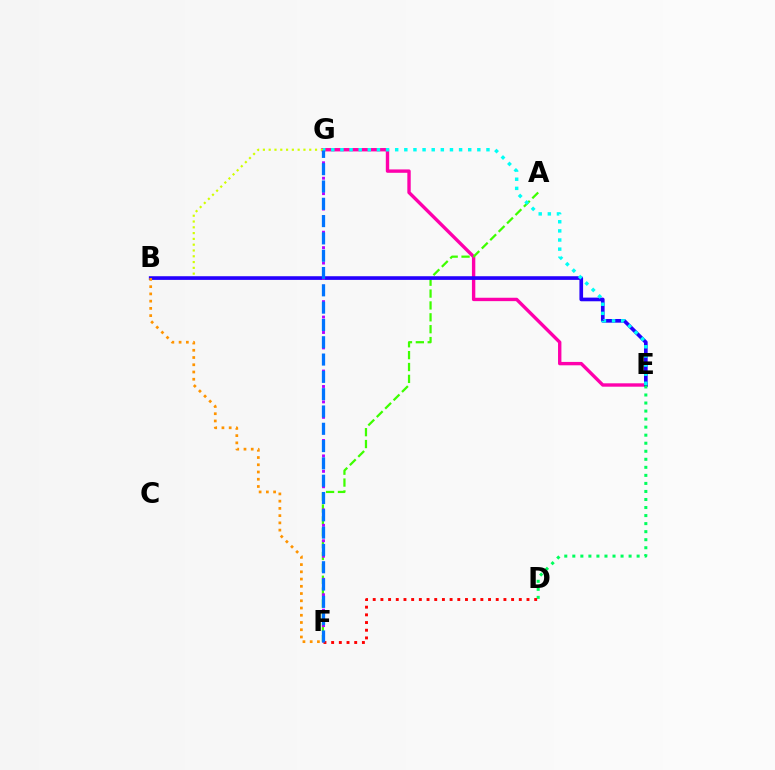{('E', 'G'): [{'color': '#ff00ac', 'line_style': 'solid', 'thickness': 2.43}, {'color': '#00fff6', 'line_style': 'dotted', 'thickness': 2.48}], ('B', 'G'): [{'color': '#d1ff00', 'line_style': 'dotted', 'thickness': 1.57}], ('A', 'F'): [{'color': '#3dff00', 'line_style': 'dashed', 'thickness': 1.61}], ('B', 'E'): [{'color': '#2500ff', 'line_style': 'solid', 'thickness': 2.64}], ('F', 'G'): [{'color': '#b900ff', 'line_style': 'dotted', 'thickness': 2.1}, {'color': '#0074ff', 'line_style': 'dashed', 'thickness': 2.35}], ('D', 'E'): [{'color': '#00ff5c', 'line_style': 'dotted', 'thickness': 2.18}], ('D', 'F'): [{'color': '#ff0000', 'line_style': 'dotted', 'thickness': 2.09}], ('B', 'F'): [{'color': '#ff9400', 'line_style': 'dotted', 'thickness': 1.97}]}